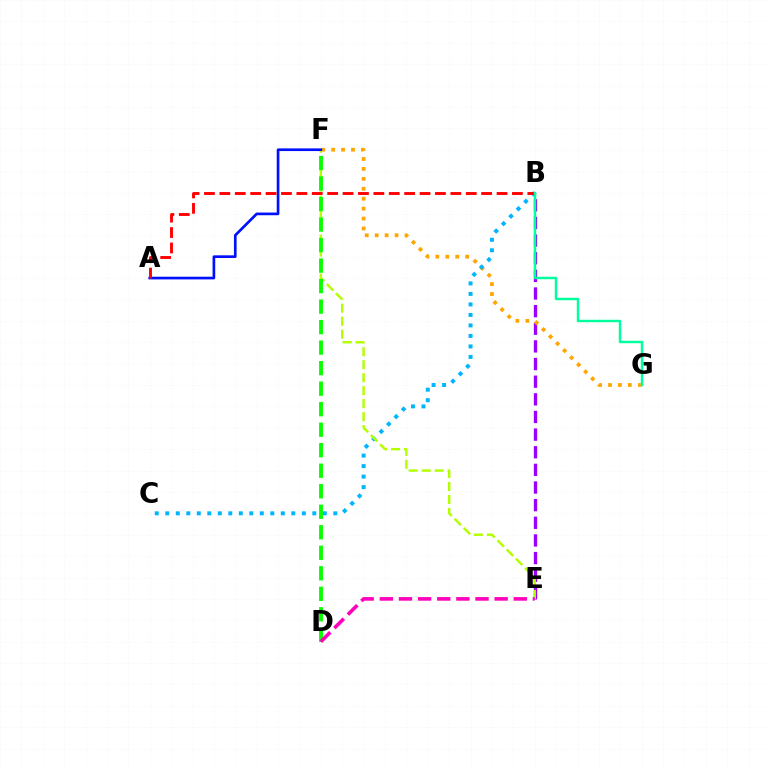{('B', 'E'): [{'color': '#9b00ff', 'line_style': 'dashed', 'thickness': 2.4}], ('F', 'G'): [{'color': '#ffa500', 'line_style': 'dotted', 'thickness': 2.7}], ('B', 'C'): [{'color': '#00b5ff', 'line_style': 'dotted', 'thickness': 2.85}], ('E', 'F'): [{'color': '#b3ff00', 'line_style': 'dashed', 'thickness': 1.76}], ('A', 'F'): [{'color': '#0010ff', 'line_style': 'solid', 'thickness': 1.93}], ('A', 'B'): [{'color': '#ff0000', 'line_style': 'dashed', 'thickness': 2.09}], ('B', 'G'): [{'color': '#00ff9d', 'line_style': 'solid', 'thickness': 1.76}], ('D', 'F'): [{'color': '#08ff00', 'line_style': 'dashed', 'thickness': 2.79}], ('D', 'E'): [{'color': '#ff00bd', 'line_style': 'dashed', 'thickness': 2.6}]}